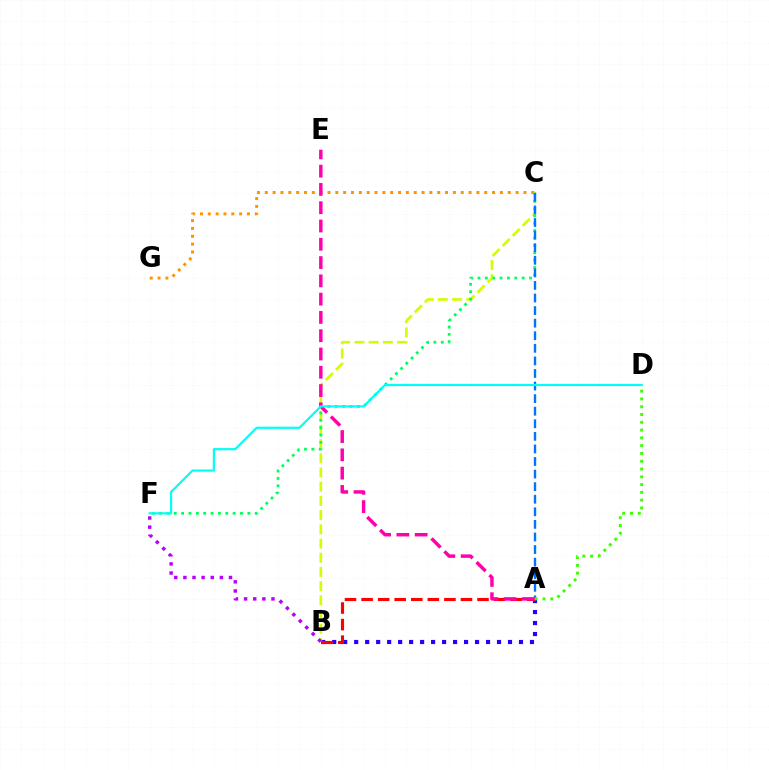{('A', 'B'): [{'color': '#2500ff', 'line_style': 'dotted', 'thickness': 2.99}, {'color': '#ff0000', 'line_style': 'dashed', 'thickness': 2.25}], ('B', 'C'): [{'color': '#d1ff00', 'line_style': 'dashed', 'thickness': 1.93}], ('B', 'F'): [{'color': '#b900ff', 'line_style': 'dotted', 'thickness': 2.48}], ('C', 'F'): [{'color': '#00ff5c', 'line_style': 'dotted', 'thickness': 2.0}], ('A', 'C'): [{'color': '#0074ff', 'line_style': 'dashed', 'thickness': 1.71}], ('C', 'G'): [{'color': '#ff9400', 'line_style': 'dotted', 'thickness': 2.13}], ('A', 'E'): [{'color': '#ff00ac', 'line_style': 'dashed', 'thickness': 2.48}], ('A', 'D'): [{'color': '#3dff00', 'line_style': 'dotted', 'thickness': 2.12}], ('D', 'F'): [{'color': '#00fff6', 'line_style': 'solid', 'thickness': 1.58}]}